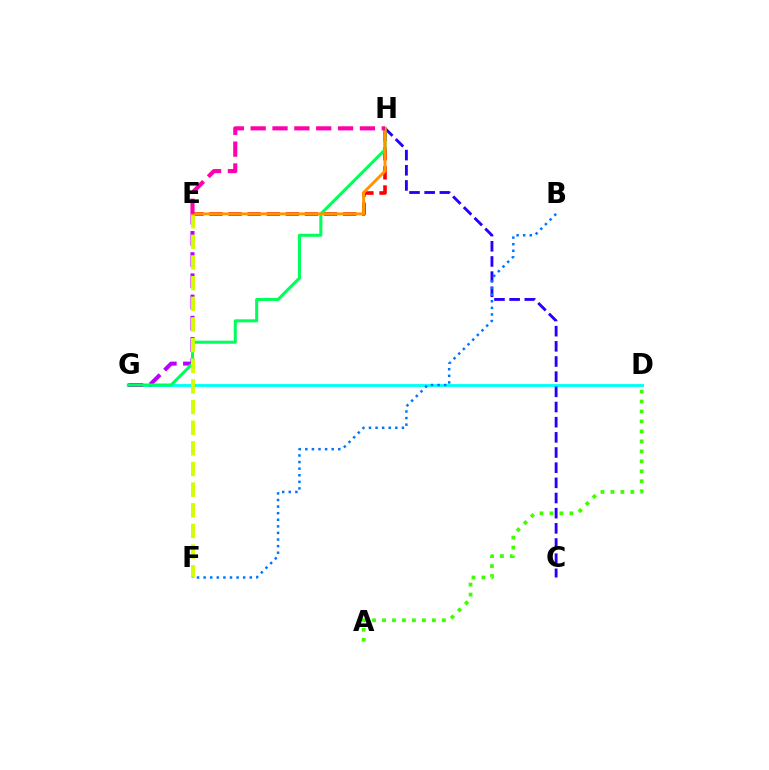{('D', 'G'): [{'color': '#00fff6', 'line_style': 'solid', 'thickness': 2.06}], ('C', 'H'): [{'color': '#2500ff', 'line_style': 'dashed', 'thickness': 2.06}], ('E', 'H'): [{'color': '#ff0000', 'line_style': 'dashed', 'thickness': 2.6}, {'color': '#ff9400', 'line_style': 'solid', 'thickness': 2.11}, {'color': '#ff00ac', 'line_style': 'dashed', 'thickness': 2.97}], ('E', 'G'): [{'color': '#b900ff', 'line_style': 'dashed', 'thickness': 2.88}], ('A', 'D'): [{'color': '#3dff00', 'line_style': 'dotted', 'thickness': 2.71}], ('G', 'H'): [{'color': '#00ff5c', 'line_style': 'solid', 'thickness': 2.19}], ('E', 'F'): [{'color': '#d1ff00', 'line_style': 'dashed', 'thickness': 2.81}], ('B', 'F'): [{'color': '#0074ff', 'line_style': 'dotted', 'thickness': 1.79}]}